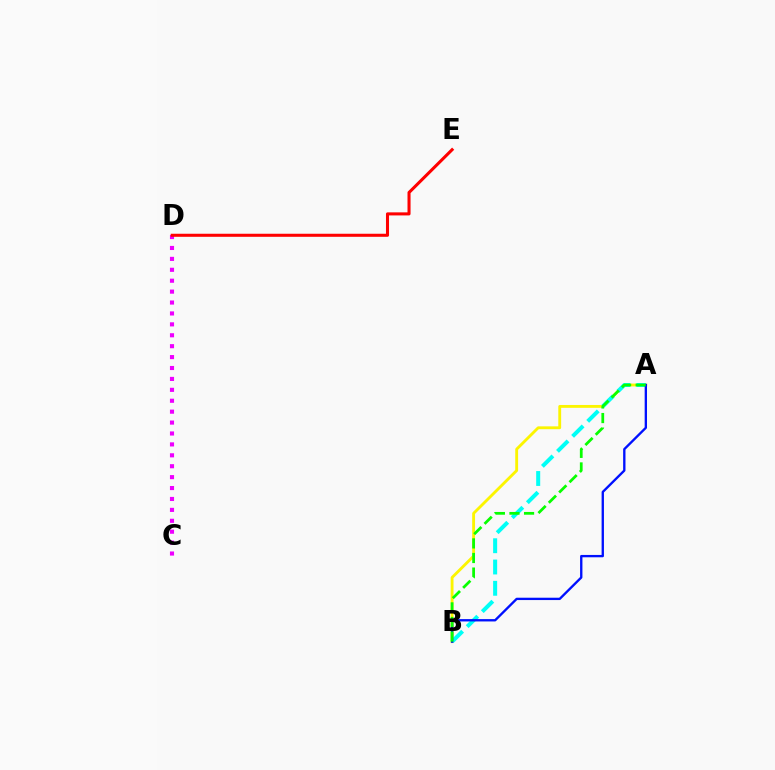{('A', 'B'): [{'color': '#fcf500', 'line_style': 'solid', 'thickness': 2.05}, {'color': '#00fff6', 'line_style': 'dashed', 'thickness': 2.89}, {'color': '#0010ff', 'line_style': 'solid', 'thickness': 1.69}, {'color': '#08ff00', 'line_style': 'dashed', 'thickness': 1.98}], ('C', 'D'): [{'color': '#ee00ff', 'line_style': 'dotted', 'thickness': 2.96}], ('D', 'E'): [{'color': '#ff0000', 'line_style': 'solid', 'thickness': 2.2}]}